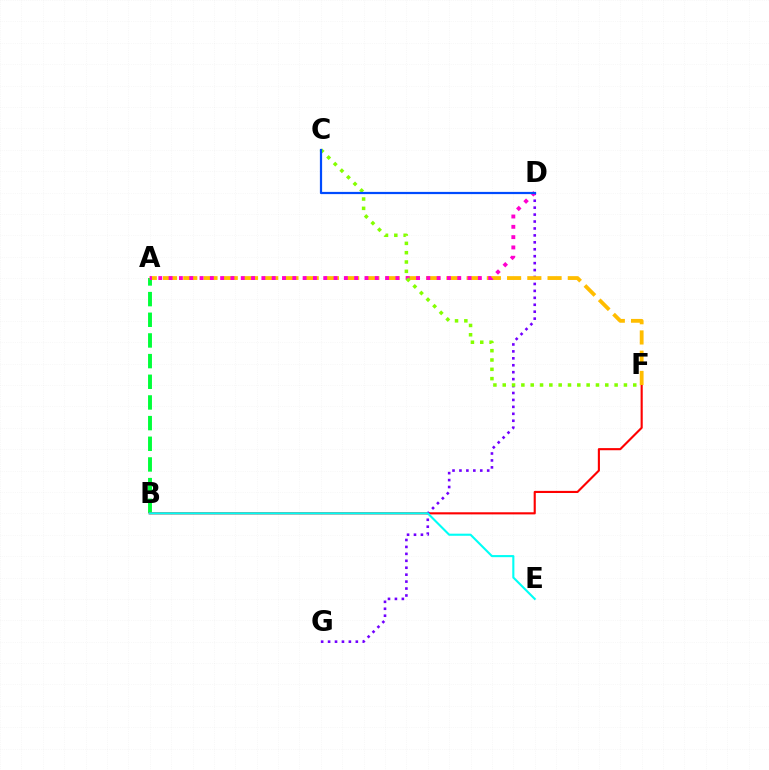{('A', 'B'): [{'color': '#00ff39', 'line_style': 'dashed', 'thickness': 2.81}], ('B', 'F'): [{'color': '#ff0000', 'line_style': 'solid', 'thickness': 1.53}], ('D', 'G'): [{'color': '#7200ff', 'line_style': 'dotted', 'thickness': 1.88}], ('A', 'F'): [{'color': '#ffbd00', 'line_style': 'dashed', 'thickness': 2.75}], ('B', 'E'): [{'color': '#00fff6', 'line_style': 'solid', 'thickness': 1.52}], ('A', 'D'): [{'color': '#ff00cf', 'line_style': 'dotted', 'thickness': 2.8}], ('C', 'F'): [{'color': '#84ff00', 'line_style': 'dotted', 'thickness': 2.53}], ('C', 'D'): [{'color': '#004bff', 'line_style': 'solid', 'thickness': 1.6}]}